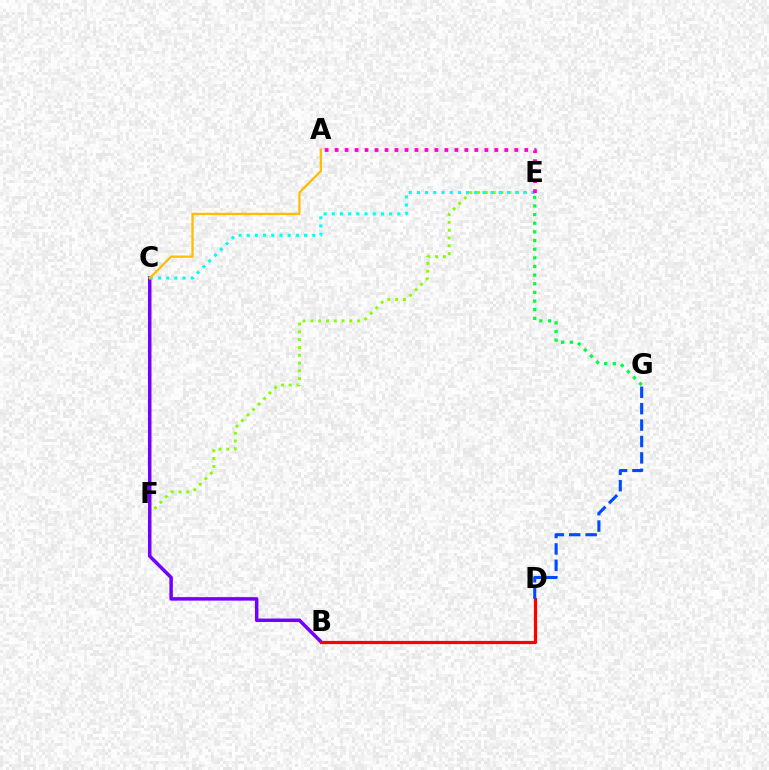{('E', 'F'): [{'color': '#84ff00', 'line_style': 'dotted', 'thickness': 2.12}], ('B', 'C'): [{'color': '#7200ff', 'line_style': 'solid', 'thickness': 2.52}], ('C', 'E'): [{'color': '#00fff6', 'line_style': 'dotted', 'thickness': 2.23}], ('B', 'D'): [{'color': '#ff0000', 'line_style': 'solid', 'thickness': 2.31}], ('A', 'E'): [{'color': '#ff00cf', 'line_style': 'dotted', 'thickness': 2.71}], ('E', 'G'): [{'color': '#00ff39', 'line_style': 'dotted', 'thickness': 2.35}], ('A', 'C'): [{'color': '#ffbd00', 'line_style': 'solid', 'thickness': 1.64}], ('D', 'G'): [{'color': '#004bff', 'line_style': 'dashed', 'thickness': 2.23}]}